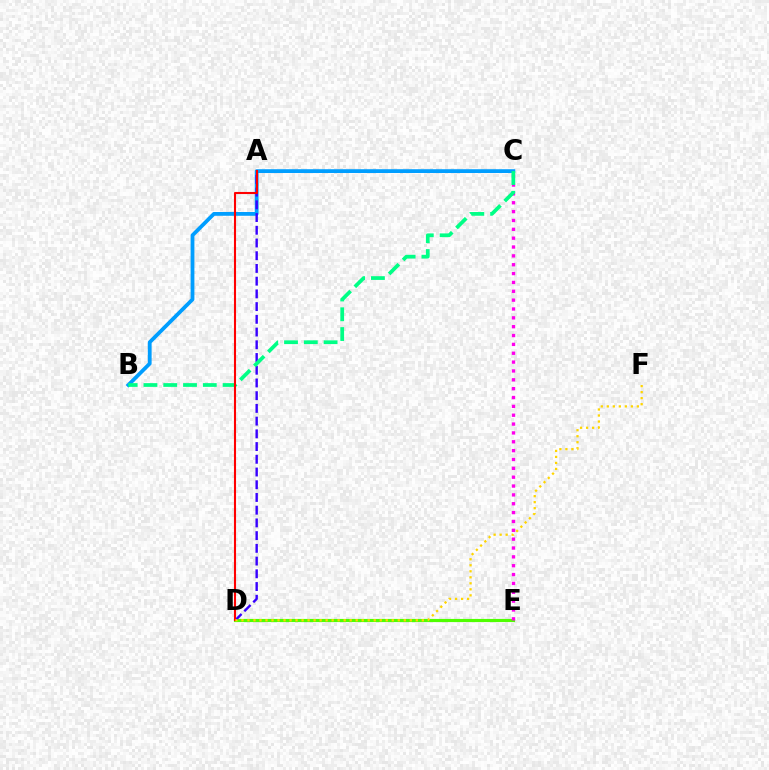{('D', 'E'): [{'color': '#4fff00', 'line_style': 'solid', 'thickness': 2.27}], ('C', 'E'): [{'color': '#ff00ed', 'line_style': 'dotted', 'thickness': 2.41}], ('B', 'C'): [{'color': '#009eff', 'line_style': 'solid', 'thickness': 2.73}, {'color': '#00ff86', 'line_style': 'dashed', 'thickness': 2.69}], ('A', 'D'): [{'color': '#3700ff', 'line_style': 'dashed', 'thickness': 1.73}, {'color': '#ff0000', 'line_style': 'solid', 'thickness': 1.51}], ('D', 'F'): [{'color': '#ffd500', 'line_style': 'dotted', 'thickness': 1.63}]}